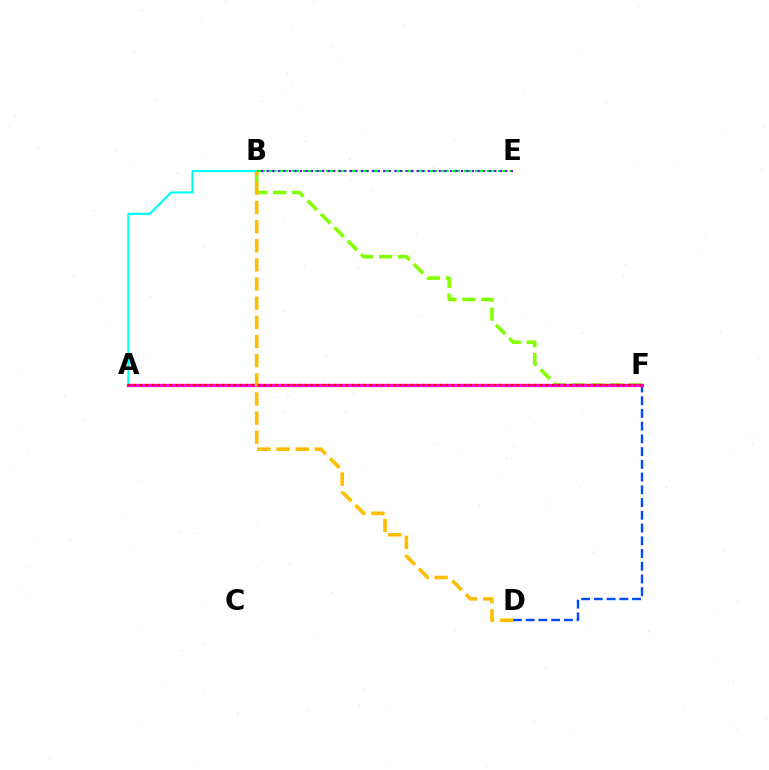{('B', 'F'): [{'color': '#84ff00', 'line_style': 'dashed', 'thickness': 2.57}], ('D', 'F'): [{'color': '#004bff', 'line_style': 'dashed', 'thickness': 1.73}], ('B', 'E'): [{'color': '#00ff39', 'line_style': 'dashed', 'thickness': 1.56}, {'color': '#7200ff', 'line_style': 'dotted', 'thickness': 1.51}], ('A', 'B'): [{'color': '#00fff6', 'line_style': 'solid', 'thickness': 1.55}], ('A', 'F'): [{'color': '#ff00cf', 'line_style': 'solid', 'thickness': 2.38}, {'color': '#ff0000', 'line_style': 'dotted', 'thickness': 1.6}], ('B', 'D'): [{'color': '#ffbd00', 'line_style': 'dashed', 'thickness': 2.6}]}